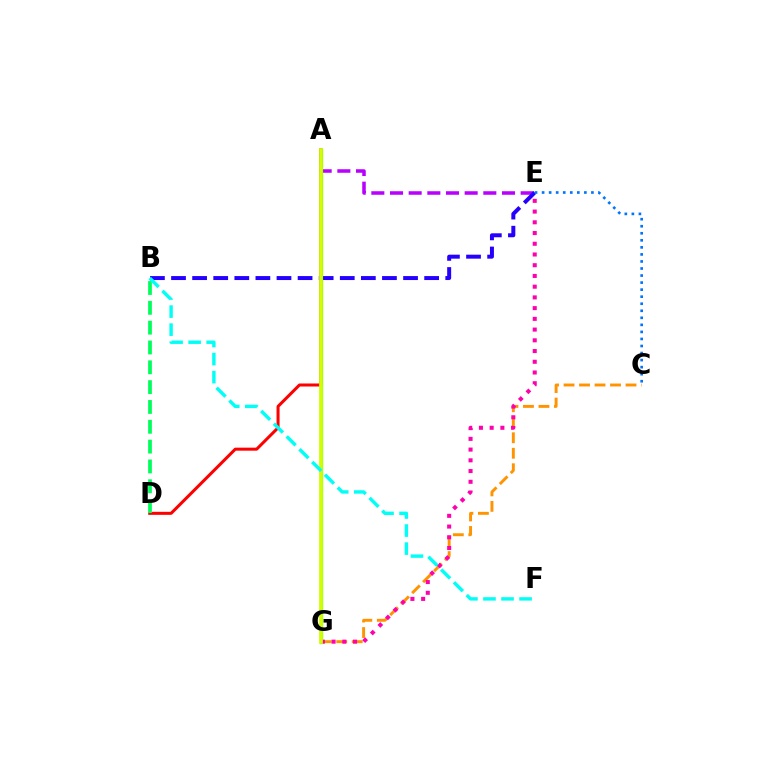{('A', 'E'): [{'color': '#b900ff', 'line_style': 'dashed', 'thickness': 2.54}], ('B', 'E'): [{'color': '#2500ff', 'line_style': 'dashed', 'thickness': 2.87}], ('C', 'G'): [{'color': '#ff9400', 'line_style': 'dashed', 'thickness': 2.1}], ('A', 'G'): [{'color': '#3dff00', 'line_style': 'solid', 'thickness': 2.36}, {'color': '#d1ff00', 'line_style': 'solid', 'thickness': 2.67}], ('E', 'G'): [{'color': '#ff00ac', 'line_style': 'dotted', 'thickness': 2.91}], ('A', 'D'): [{'color': '#ff0000', 'line_style': 'solid', 'thickness': 2.18}], ('C', 'E'): [{'color': '#0074ff', 'line_style': 'dotted', 'thickness': 1.91}], ('B', 'D'): [{'color': '#00ff5c', 'line_style': 'dashed', 'thickness': 2.69}], ('B', 'F'): [{'color': '#00fff6', 'line_style': 'dashed', 'thickness': 2.45}]}